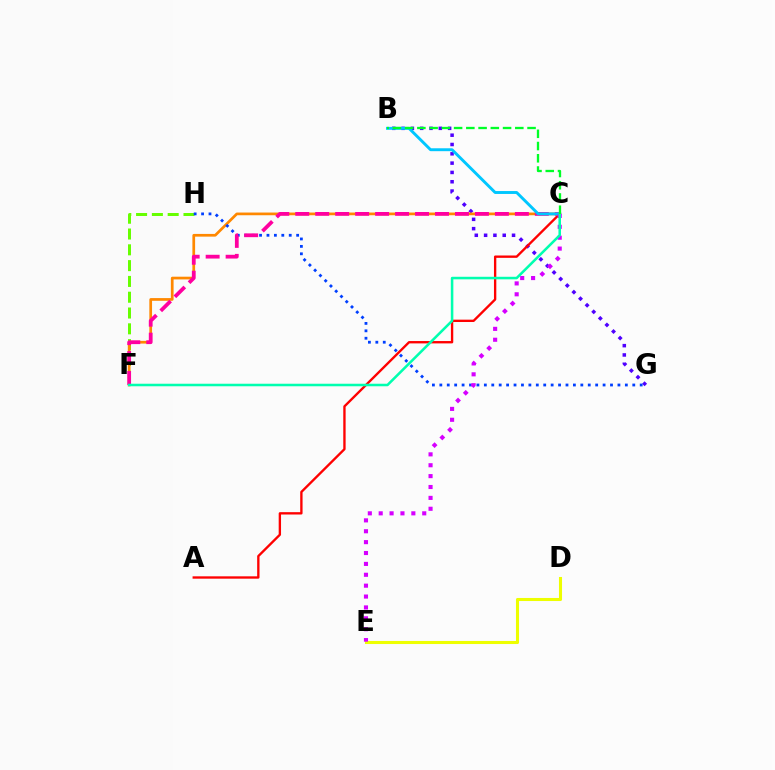{('B', 'G'): [{'color': '#4f00ff', 'line_style': 'dotted', 'thickness': 2.53}], ('F', 'H'): [{'color': '#66ff00', 'line_style': 'dashed', 'thickness': 2.15}], ('C', 'F'): [{'color': '#ff8800', 'line_style': 'solid', 'thickness': 1.95}, {'color': '#ff00a0', 'line_style': 'dashed', 'thickness': 2.71}, {'color': '#00ffaf', 'line_style': 'solid', 'thickness': 1.83}], ('A', 'C'): [{'color': '#ff0000', 'line_style': 'solid', 'thickness': 1.69}], ('G', 'H'): [{'color': '#003fff', 'line_style': 'dotted', 'thickness': 2.02}], ('B', 'C'): [{'color': '#00c7ff', 'line_style': 'solid', 'thickness': 2.09}, {'color': '#00ff27', 'line_style': 'dashed', 'thickness': 1.66}], ('D', 'E'): [{'color': '#eeff00', 'line_style': 'solid', 'thickness': 2.21}], ('C', 'E'): [{'color': '#d600ff', 'line_style': 'dotted', 'thickness': 2.96}]}